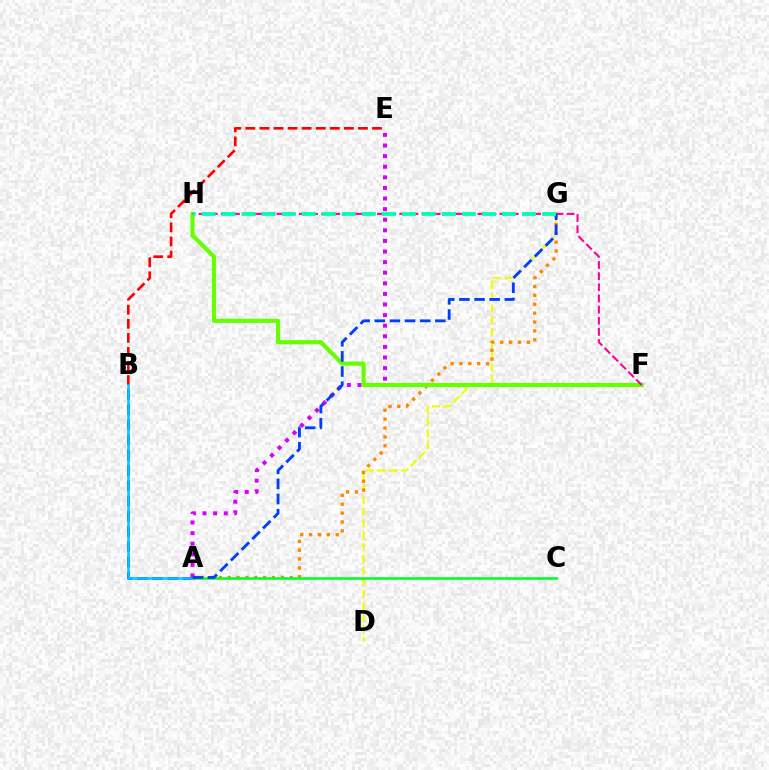{('B', 'E'): [{'color': '#ff0000', 'line_style': 'dashed', 'thickness': 1.91}], ('D', 'G'): [{'color': '#eeff00', 'line_style': 'dashed', 'thickness': 1.6}], ('A', 'B'): [{'color': '#4f00ff', 'line_style': 'dashed', 'thickness': 2.07}, {'color': '#00c7ff', 'line_style': 'solid', 'thickness': 1.84}], ('A', 'G'): [{'color': '#ff8800', 'line_style': 'dotted', 'thickness': 2.41}, {'color': '#003fff', 'line_style': 'dashed', 'thickness': 2.06}], ('A', 'E'): [{'color': '#d600ff', 'line_style': 'dotted', 'thickness': 2.88}], ('F', 'H'): [{'color': '#66ff00', 'line_style': 'solid', 'thickness': 2.99}, {'color': '#ff00a0', 'line_style': 'dashed', 'thickness': 1.52}], ('A', 'C'): [{'color': '#00ff27', 'line_style': 'solid', 'thickness': 1.86}], ('G', 'H'): [{'color': '#00ffaf', 'line_style': 'dashed', 'thickness': 2.72}]}